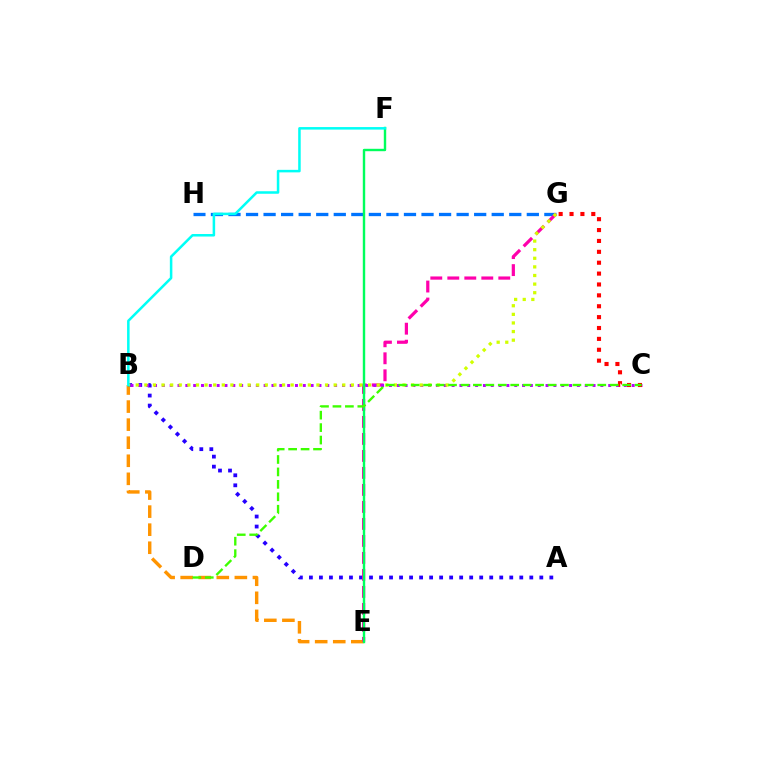{('B', 'E'): [{'color': '#ff9400', 'line_style': 'dashed', 'thickness': 2.45}], ('A', 'B'): [{'color': '#2500ff', 'line_style': 'dotted', 'thickness': 2.72}], ('G', 'H'): [{'color': '#0074ff', 'line_style': 'dashed', 'thickness': 2.38}], ('E', 'G'): [{'color': '#ff00ac', 'line_style': 'dashed', 'thickness': 2.31}], ('B', 'C'): [{'color': '#b900ff', 'line_style': 'dotted', 'thickness': 2.13}], ('C', 'G'): [{'color': '#ff0000', 'line_style': 'dotted', 'thickness': 2.96}], ('B', 'G'): [{'color': '#d1ff00', 'line_style': 'dotted', 'thickness': 2.34}], ('E', 'F'): [{'color': '#00ff5c', 'line_style': 'solid', 'thickness': 1.73}], ('B', 'F'): [{'color': '#00fff6', 'line_style': 'solid', 'thickness': 1.82}], ('C', 'D'): [{'color': '#3dff00', 'line_style': 'dashed', 'thickness': 1.69}]}